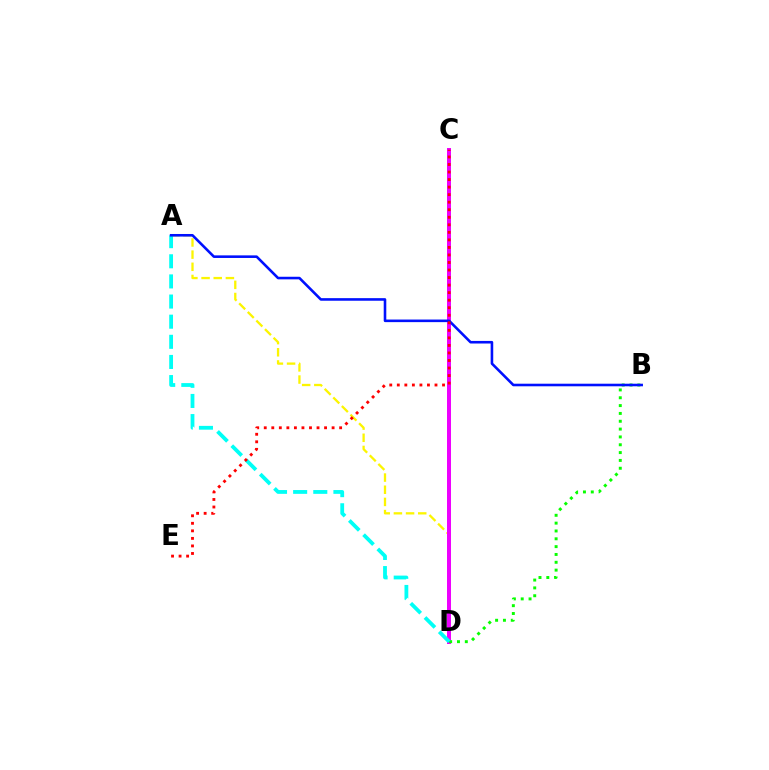{('A', 'D'): [{'color': '#fcf500', 'line_style': 'dashed', 'thickness': 1.65}, {'color': '#00fff6', 'line_style': 'dashed', 'thickness': 2.73}], ('C', 'D'): [{'color': '#ee00ff', 'line_style': 'solid', 'thickness': 2.87}], ('B', 'D'): [{'color': '#08ff00', 'line_style': 'dotted', 'thickness': 2.13}], ('A', 'B'): [{'color': '#0010ff', 'line_style': 'solid', 'thickness': 1.86}], ('C', 'E'): [{'color': '#ff0000', 'line_style': 'dotted', 'thickness': 2.05}]}